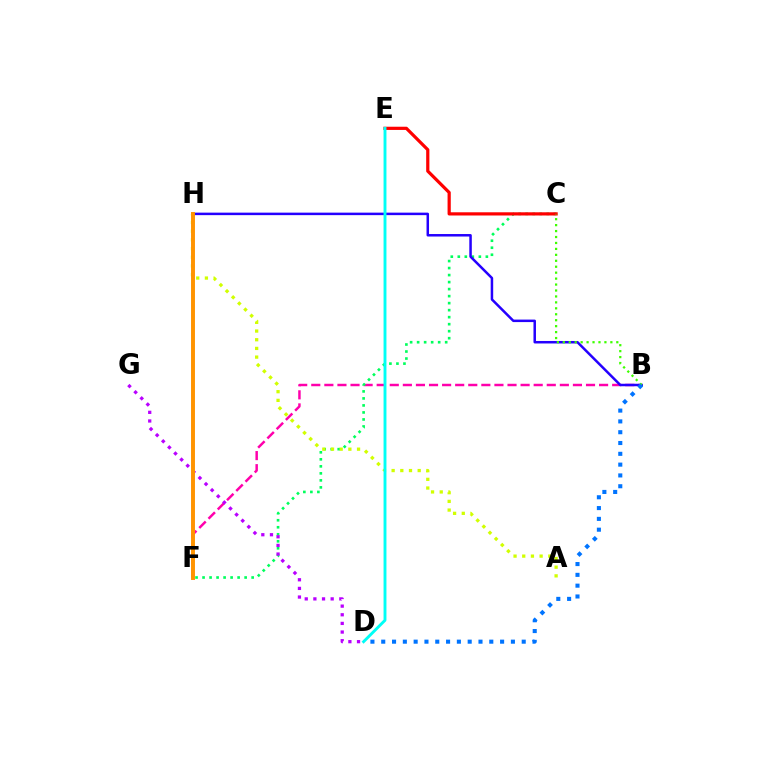{('B', 'F'): [{'color': '#ff00ac', 'line_style': 'dashed', 'thickness': 1.78}], ('C', 'F'): [{'color': '#00ff5c', 'line_style': 'dotted', 'thickness': 1.91}], ('D', 'G'): [{'color': '#b900ff', 'line_style': 'dotted', 'thickness': 2.35}], ('B', 'H'): [{'color': '#2500ff', 'line_style': 'solid', 'thickness': 1.8}], ('A', 'H'): [{'color': '#d1ff00', 'line_style': 'dotted', 'thickness': 2.36}], ('F', 'H'): [{'color': '#ff9400', 'line_style': 'solid', 'thickness': 2.83}], ('C', 'E'): [{'color': '#ff0000', 'line_style': 'solid', 'thickness': 2.31}], ('B', 'C'): [{'color': '#3dff00', 'line_style': 'dotted', 'thickness': 1.61}], ('D', 'E'): [{'color': '#00fff6', 'line_style': 'solid', 'thickness': 2.08}], ('B', 'D'): [{'color': '#0074ff', 'line_style': 'dotted', 'thickness': 2.94}]}